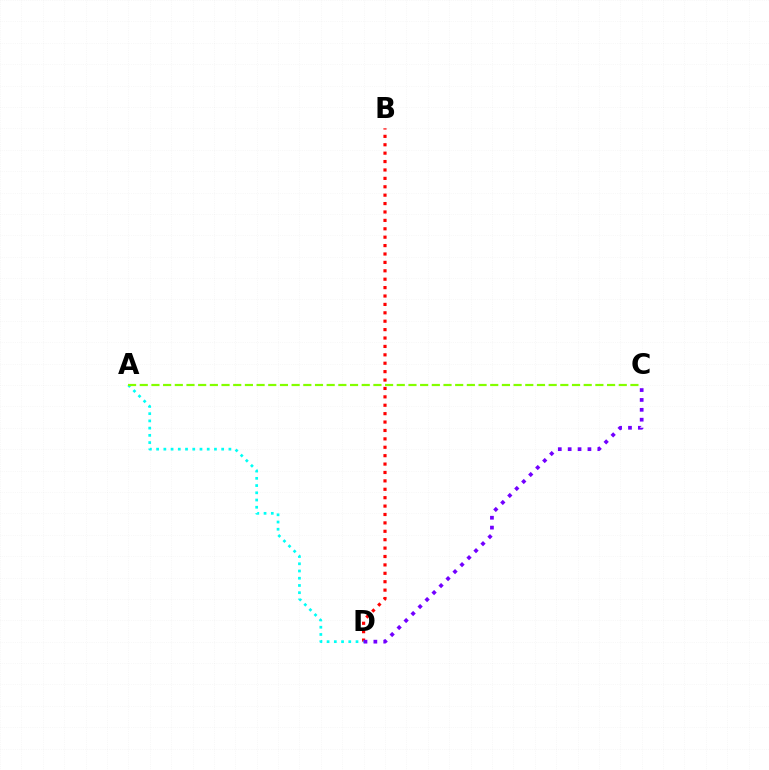{('B', 'D'): [{'color': '#ff0000', 'line_style': 'dotted', 'thickness': 2.28}], ('A', 'D'): [{'color': '#00fff6', 'line_style': 'dotted', 'thickness': 1.96}], ('A', 'C'): [{'color': '#84ff00', 'line_style': 'dashed', 'thickness': 1.59}], ('C', 'D'): [{'color': '#7200ff', 'line_style': 'dotted', 'thickness': 2.68}]}